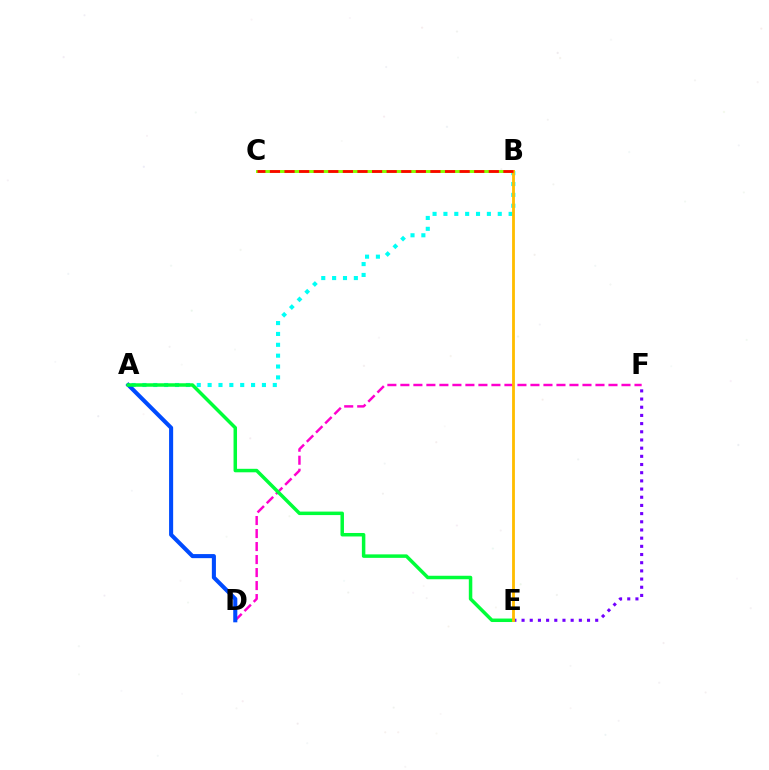{('D', 'F'): [{'color': '#ff00cf', 'line_style': 'dashed', 'thickness': 1.77}], ('A', 'B'): [{'color': '#00fff6', 'line_style': 'dotted', 'thickness': 2.95}], ('A', 'D'): [{'color': '#004bff', 'line_style': 'solid', 'thickness': 2.94}], ('B', 'C'): [{'color': '#84ff00', 'line_style': 'solid', 'thickness': 2.12}, {'color': '#ff0000', 'line_style': 'dashed', 'thickness': 1.98}], ('E', 'F'): [{'color': '#7200ff', 'line_style': 'dotted', 'thickness': 2.22}], ('A', 'E'): [{'color': '#00ff39', 'line_style': 'solid', 'thickness': 2.51}], ('B', 'E'): [{'color': '#ffbd00', 'line_style': 'solid', 'thickness': 2.03}]}